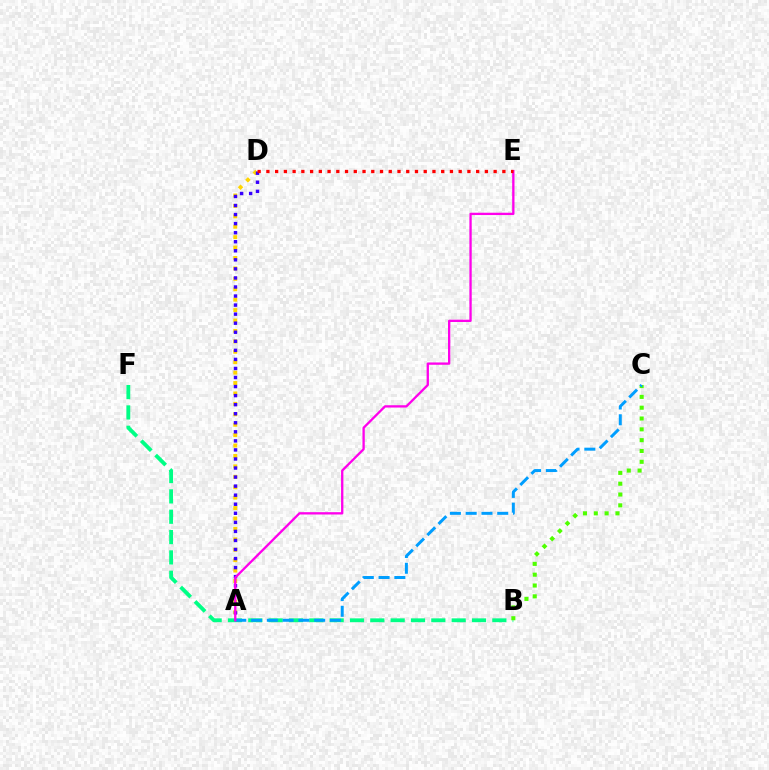{('B', 'F'): [{'color': '#00ff86', 'line_style': 'dashed', 'thickness': 2.76}], ('B', 'C'): [{'color': '#4fff00', 'line_style': 'dotted', 'thickness': 2.94}], ('A', 'D'): [{'color': '#ffd500', 'line_style': 'dotted', 'thickness': 2.83}, {'color': '#3700ff', 'line_style': 'dotted', 'thickness': 2.46}], ('A', 'C'): [{'color': '#009eff', 'line_style': 'dashed', 'thickness': 2.14}], ('A', 'E'): [{'color': '#ff00ed', 'line_style': 'solid', 'thickness': 1.67}], ('D', 'E'): [{'color': '#ff0000', 'line_style': 'dotted', 'thickness': 2.37}]}